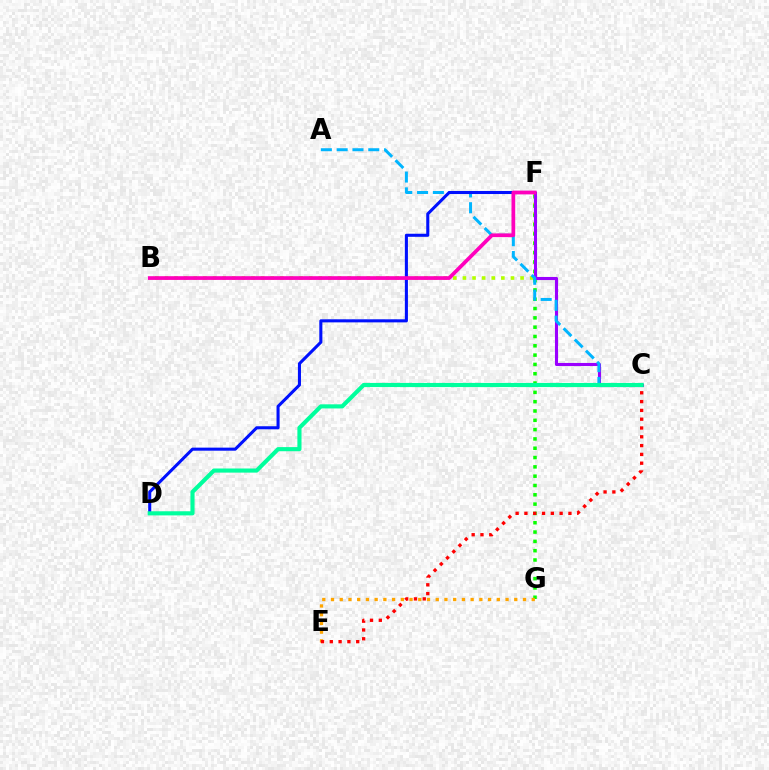{('B', 'F'): [{'color': '#b3ff00', 'line_style': 'dotted', 'thickness': 2.61}, {'color': '#ff00bd', 'line_style': 'solid', 'thickness': 2.68}], ('F', 'G'): [{'color': '#08ff00', 'line_style': 'dotted', 'thickness': 2.53}], ('C', 'F'): [{'color': '#9b00ff', 'line_style': 'solid', 'thickness': 2.23}], ('E', 'G'): [{'color': '#ffa500', 'line_style': 'dotted', 'thickness': 2.37}], ('C', 'E'): [{'color': '#ff0000', 'line_style': 'dotted', 'thickness': 2.39}], ('A', 'C'): [{'color': '#00b5ff', 'line_style': 'dashed', 'thickness': 2.15}], ('D', 'F'): [{'color': '#0010ff', 'line_style': 'solid', 'thickness': 2.21}], ('C', 'D'): [{'color': '#00ff9d', 'line_style': 'solid', 'thickness': 2.97}]}